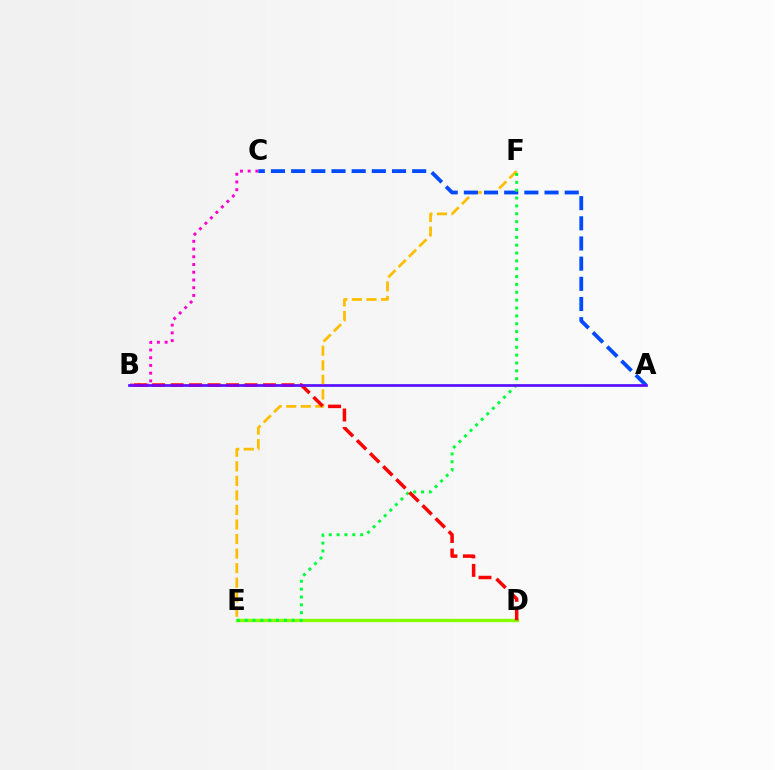{('A', 'B'): [{'color': '#00fff6', 'line_style': 'solid', 'thickness': 1.98}, {'color': '#7200ff', 'line_style': 'solid', 'thickness': 1.84}], ('E', 'F'): [{'color': '#ffbd00', 'line_style': 'dashed', 'thickness': 1.98}, {'color': '#00ff39', 'line_style': 'dotted', 'thickness': 2.13}], ('B', 'C'): [{'color': '#ff00cf', 'line_style': 'dotted', 'thickness': 2.1}], ('D', 'E'): [{'color': '#84ff00', 'line_style': 'solid', 'thickness': 2.42}], ('A', 'C'): [{'color': '#004bff', 'line_style': 'dashed', 'thickness': 2.74}], ('B', 'D'): [{'color': '#ff0000', 'line_style': 'dashed', 'thickness': 2.51}]}